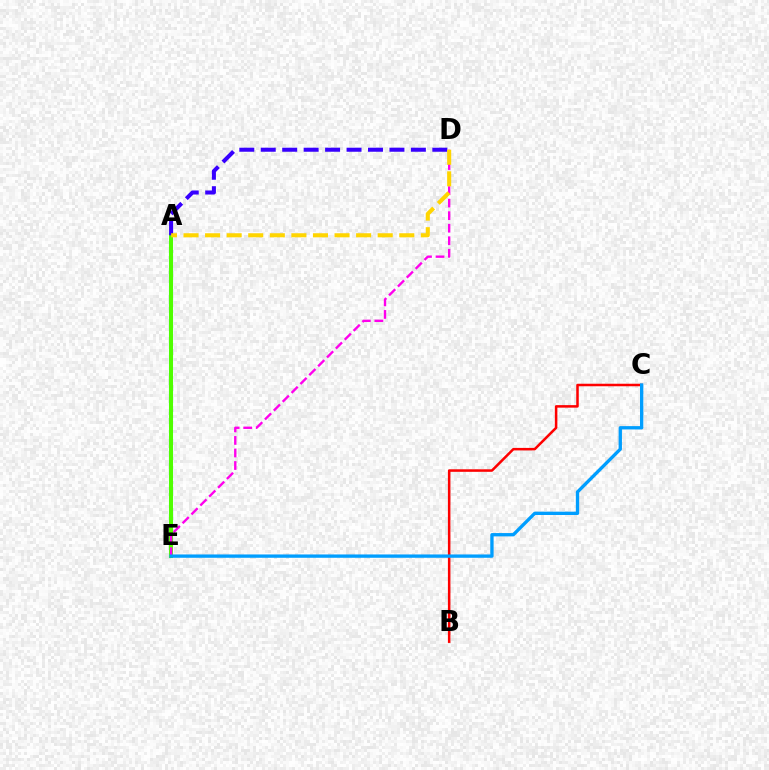{('A', 'E'): [{'color': '#00ff86', 'line_style': 'solid', 'thickness': 2.94}, {'color': '#4fff00', 'line_style': 'solid', 'thickness': 2.88}], ('D', 'E'): [{'color': '#ff00ed', 'line_style': 'dashed', 'thickness': 1.7}], ('B', 'C'): [{'color': '#ff0000', 'line_style': 'solid', 'thickness': 1.81}], ('A', 'D'): [{'color': '#3700ff', 'line_style': 'dashed', 'thickness': 2.91}, {'color': '#ffd500', 'line_style': 'dashed', 'thickness': 2.93}], ('C', 'E'): [{'color': '#009eff', 'line_style': 'solid', 'thickness': 2.39}]}